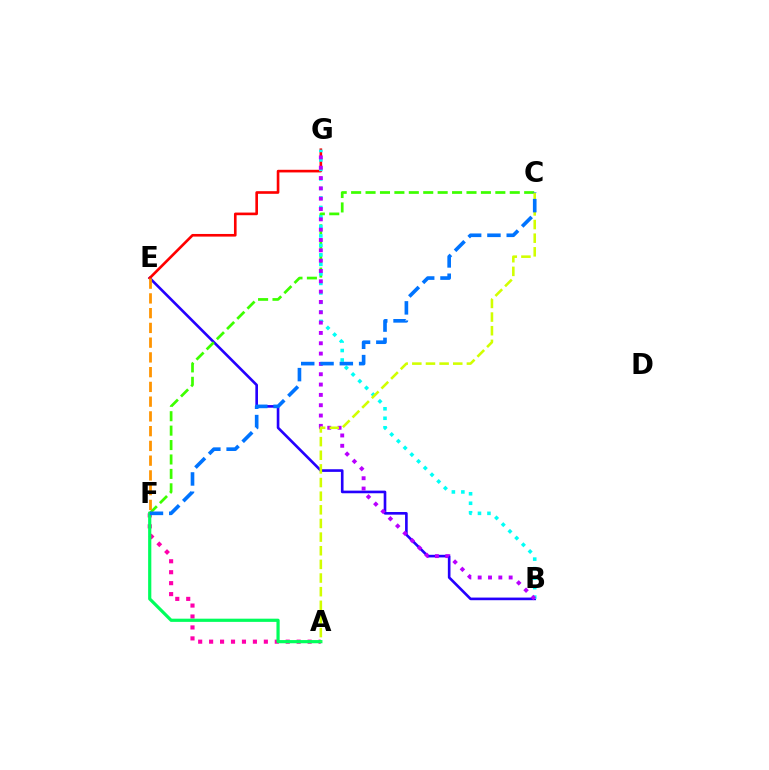{('A', 'F'): [{'color': '#ff00ac', 'line_style': 'dotted', 'thickness': 2.97}, {'color': '#00ff5c', 'line_style': 'solid', 'thickness': 2.3}], ('B', 'E'): [{'color': '#2500ff', 'line_style': 'solid', 'thickness': 1.9}], ('C', 'F'): [{'color': '#3dff00', 'line_style': 'dashed', 'thickness': 1.96}, {'color': '#0074ff', 'line_style': 'dashed', 'thickness': 2.62}], ('E', 'G'): [{'color': '#ff0000', 'line_style': 'solid', 'thickness': 1.9}], ('B', 'G'): [{'color': '#00fff6', 'line_style': 'dotted', 'thickness': 2.58}, {'color': '#b900ff', 'line_style': 'dotted', 'thickness': 2.81}], ('A', 'C'): [{'color': '#d1ff00', 'line_style': 'dashed', 'thickness': 1.85}], ('E', 'F'): [{'color': '#ff9400', 'line_style': 'dashed', 'thickness': 2.0}]}